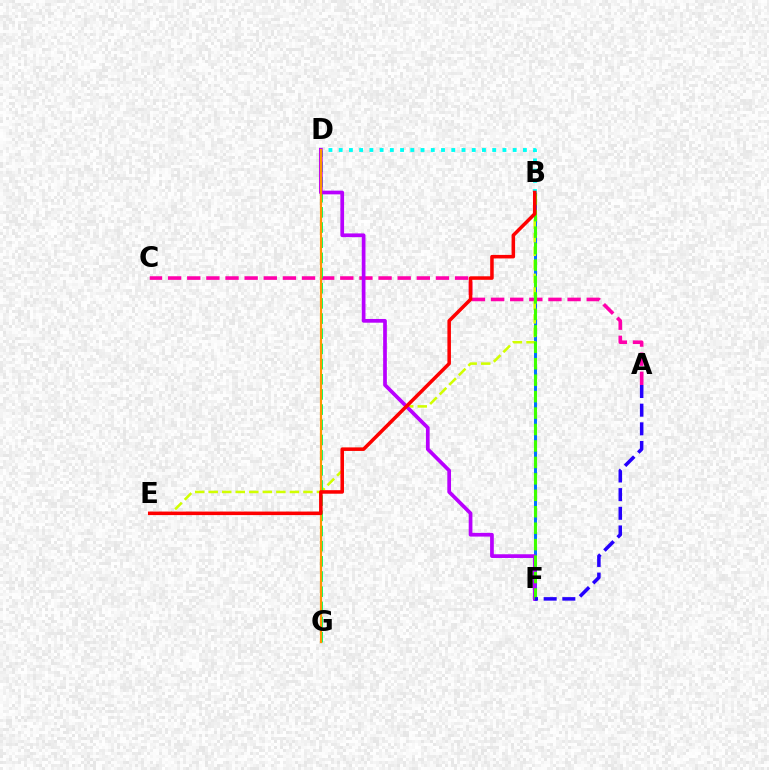{('A', 'C'): [{'color': '#ff00ac', 'line_style': 'dashed', 'thickness': 2.6}], ('B', 'F'): [{'color': '#0074ff', 'line_style': 'solid', 'thickness': 2.15}, {'color': '#3dff00', 'line_style': 'dashed', 'thickness': 2.23}], ('B', 'E'): [{'color': '#d1ff00', 'line_style': 'dashed', 'thickness': 1.84}, {'color': '#ff0000', 'line_style': 'solid', 'thickness': 2.54}], ('B', 'D'): [{'color': '#00fff6', 'line_style': 'dotted', 'thickness': 2.78}], ('D', 'G'): [{'color': '#00ff5c', 'line_style': 'dashed', 'thickness': 2.06}, {'color': '#ff9400', 'line_style': 'solid', 'thickness': 1.58}], ('D', 'F'): [{'color': '#b900ff', 'line_style': 'solid', 'thickness': 2.67}], ('A', 'F'): [{'color': '#2500ff', 'line_style': 'dashed', 'thickness': 2.54}]}